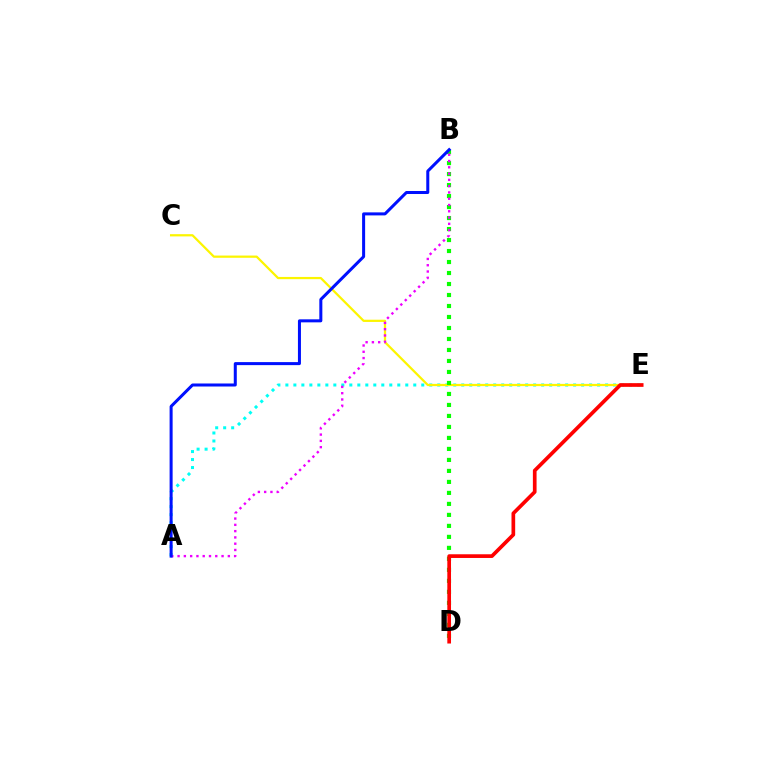{('A', 'E'): [{'color': '#00fff6', 'line_style': 'dotted', 'thickness': 2.17}], ('C', 'E'): [{'color': '#fcf500', 'line_style': 'solid', 'thickness': 1.61}], ('B', 'D'): [{'color': '#08ff00', 'line_style': 'dotted', 'thickness': 2.99}], ('D', 'E'): [{'color': '#ff0000', 'line_style': 'solid', 'thickness': 2.66}], ('A', 'B'): [{'color': '#ee00ff', 'line_style': 'dotted', 'thickness': 1.71}, {'color': '#0010ff', 'line_style': 'solid', 'thickness': 2.17}]}